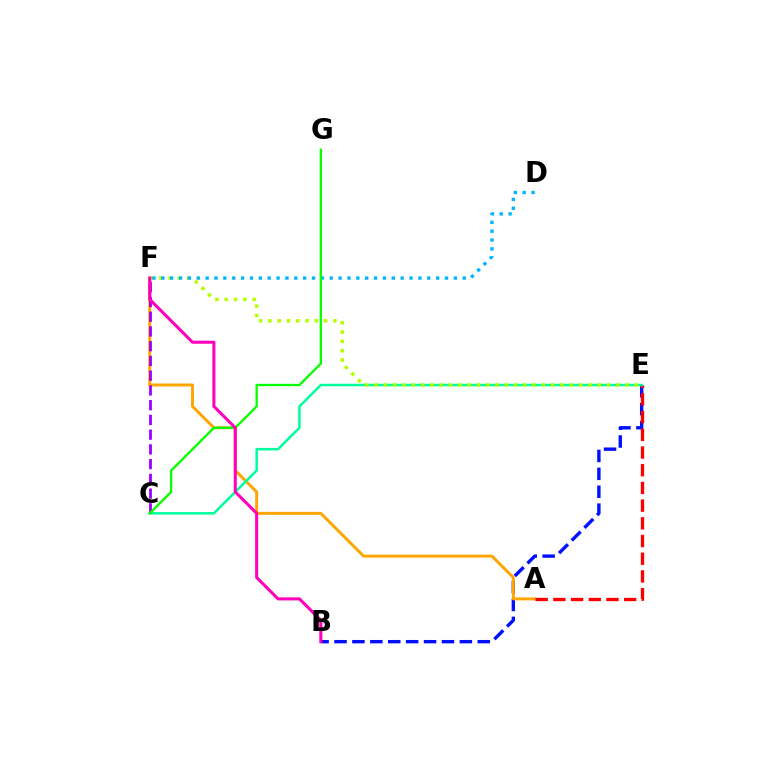{('B', 'E'): [{'color': '#0010ff', 'line_style': 'dashed', 'thickness': 2.43}], ('A', 'F'): [{'color': '#ffa500', 'line_style': 'solid', 'thickness': 2.12}], ('A', 'E'): [{'color': '#ff0000', 'line_style': 'dashed', 'thickness': 2.4}], ('C', 'E'): [{'color': '#00ff9d', 'line_style': 'solid', 'thickness': 1.81}], ('E', 'F'): [{'color': '#b3ff00', 'line_style': 'dotted', 'thickness': 2.52}], ('C', 'F'): [{'color': '#9b00ff', 'line_style': 'dashed', 'thickness': 2.0}], ('D', 'F'): [{'color': '#00b5ff', 'line_style': 'dotted', 'thickness': 2.41}], ('C', 'G'): [{'color': '#08ff00', 'line_style': 'solid', 'thickness': 1.68}], ('B', 'F'): [{'color': '#ff00bd', 'line_style': 'solid', 'thickness': 2.19}]}